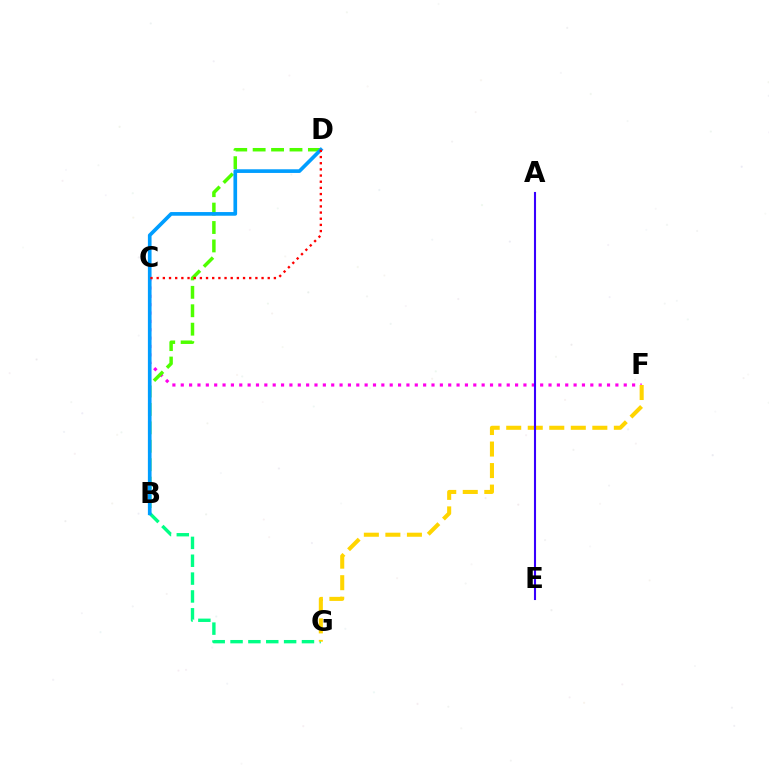{('B', 'G'): [{'color': '#00ff86', 'line_style': 'dashed', 'thickness': 2.43}], ('C', 'F'): [{'color': '#ff00ed', 'line_style': 'dotted', 'thickness': 2.27}], ('B', 'D'): [{'color': '#4fff00', 'line_style': 'dashed', 'thickness': 2.5}, {'color': '#009eff', 'line_style': 'solid', 'thickness': 2.64}], ('F', 'G'): [{'color': '#ffd500', 'line_style': 'dashed', 'thickness': 2.92}], ('A', 'E'): [{'color': '#3700ff', 'line_style': 'solid', 'thickness': 1.51}], ('C', 'D'): [{'color': '#ff0000', 'line_style': 'dotted', 'thickness': 1.68}]}